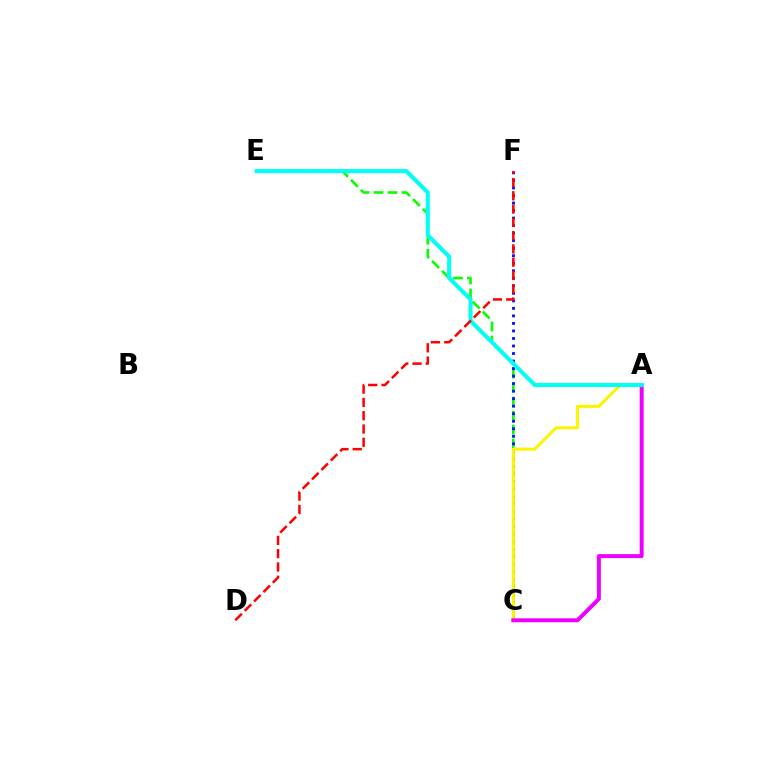{('C', 'E'): [{'color': '#08ff00', 'line_style': 'dashed', 'thickness': 1.9}], ('C', 'F'): [{'color': '#0010ff', 'line_style': 'dotted', 'thickness': 2.04}], ('A', 'C'): [{'color': '#fcf500', 'line_style': 'solid', 'thickness': 2.18}, {'color': '#ee00ff', 'line_style': 'solid', 'thickness': 2.85}], ('A', 'E'): [{'color': '#00fff6', 'line_style': 'solid', 'thickness': 2.93}], ('D', 'F'): [{'color': '#ff0000', 'line_style': 'dashed', 'thickness': 1.8}]}